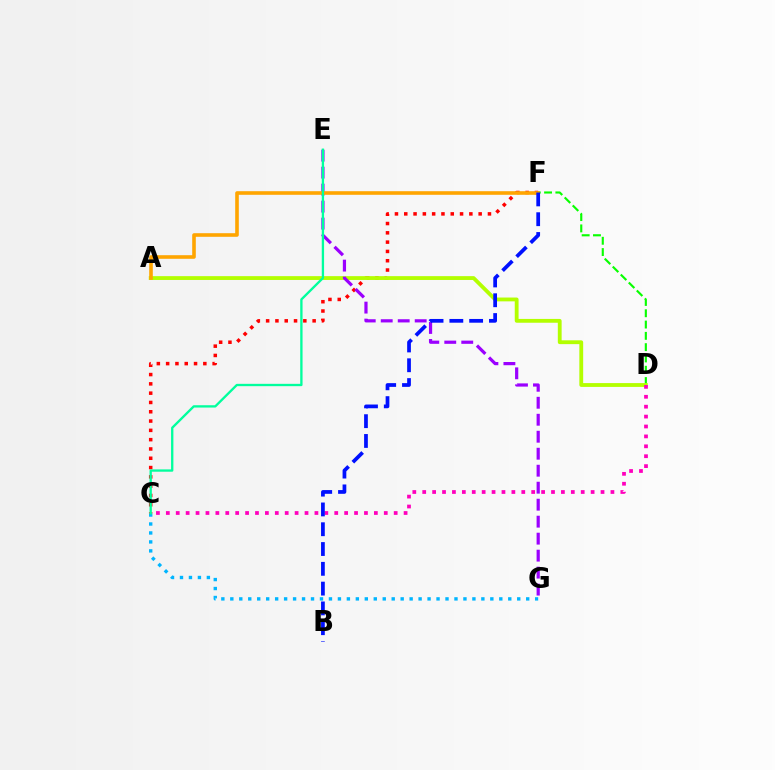{('C', 'G'): [{'color': '#00b5ff', 'line_style': 'dotted', 'thickness': 2.44}], ('C', 'F'): [{'color': '#ff0000', 'line_style': 'dotted', 'thickness': 2.53}], ('D', 'F'): [{'color': '#08ff00', 'line_style': 'dashed', 'thickness': 1.54}], ('A', 'D'): [{'color': '#b3ff00', 'line_style': 'solid', 'thickness': 2.75}], ('E', 'G'): [{'color': '#9b00ff', 'line_style': 'dashed', 'thickness': 2.31}], ('C', 'D'): [{'color': '#ff00bd', 'line_style': 'dotted', 'thickness': 2.69}], ('A', 'F'): [{'color': '#ffa500', 'line_style': 'solid', 'thickness': 2.59}], ('C', 'E'): [{'color': '#00ff9d', 'line_style': 'solid', 'thickness': 1.67}], ('B', 'F'): [{'color': '#0010ff', 'line_style': 'dashed', 'thickness': 2.69}]}